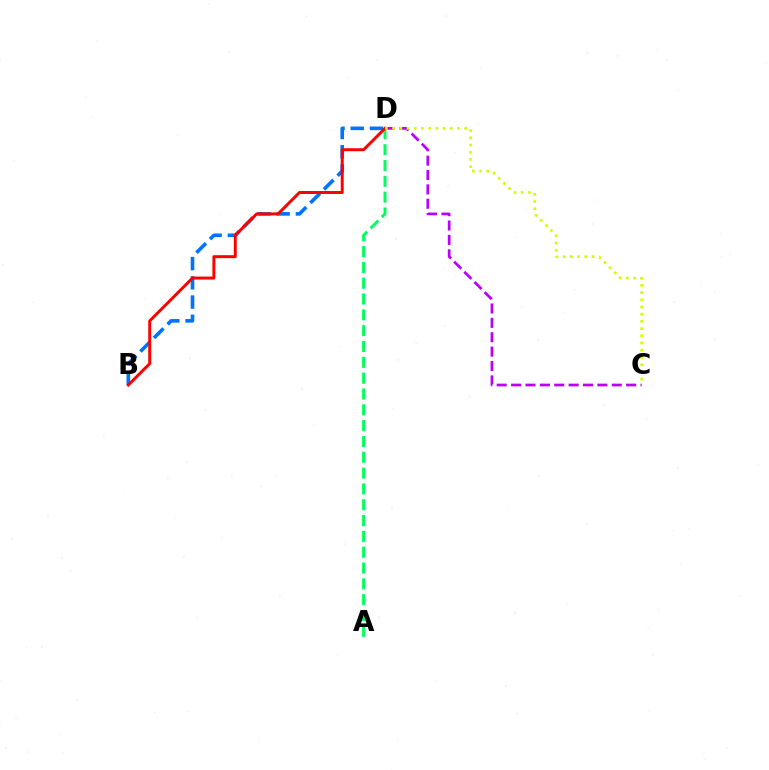{('B', 'D'): [{'color': '#0074ff', 'line_style': 'dashed', 'thickness': 2.61}, {'color': '#ff0000', 'line_style': 'solid', 'thickness': 2.14}], ('C', 'D'): [{'color': '#b900ff', 'line_style': 'dashed', 'thickness': 1.95}, {'color': '#d1ff00', 'line_style': 'dotted', 'thickness': 1.96}], ('A', 'D'): [{'color': '#00ff5c', 'line_style': 'dashed', 'thickness': 2.15}]}